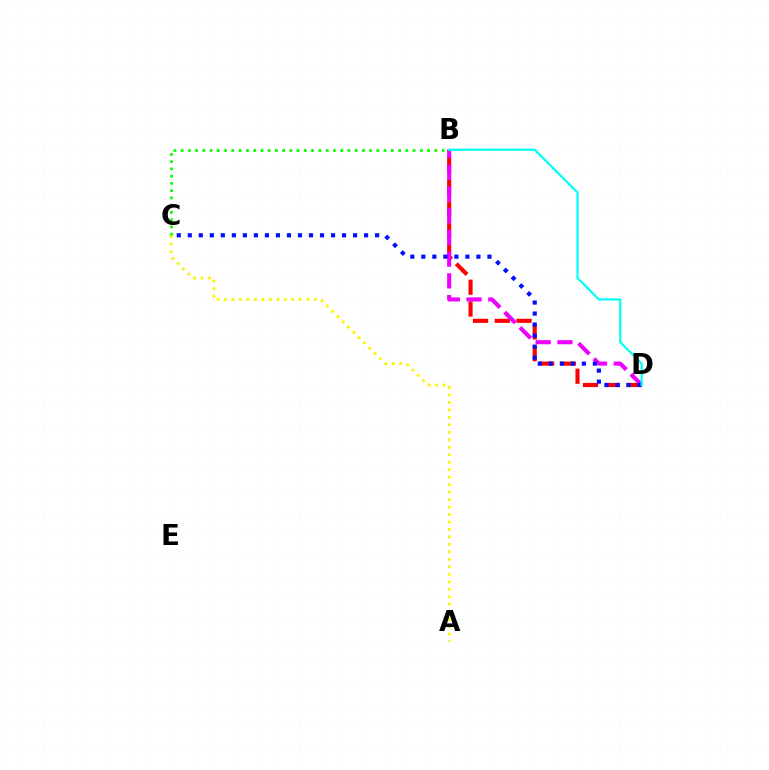{('B', 'D'): [{'color': '#ff0000', 'line_style': 'dashed', 'thickness': 2.96}, {'color': '#ee00ff', 'line_style': 'dashed', 'thickness': 2.95}, {'color': '#00fff6', 'line_style': 'solid', 'thickness': 1.58}], ('A', 'C'): [{'color': '#fcf500', 'line_style': 'dotted', 'thickness': 2.03}], ('C', 'D'): [{'color': '#0010ff', 'line_style': 'dotted', 'thickness': 2.99}], ('B', 'C'): [{'color': '#08ff00', 'line_style': 'dotted', 'thickness': 1.97}]}